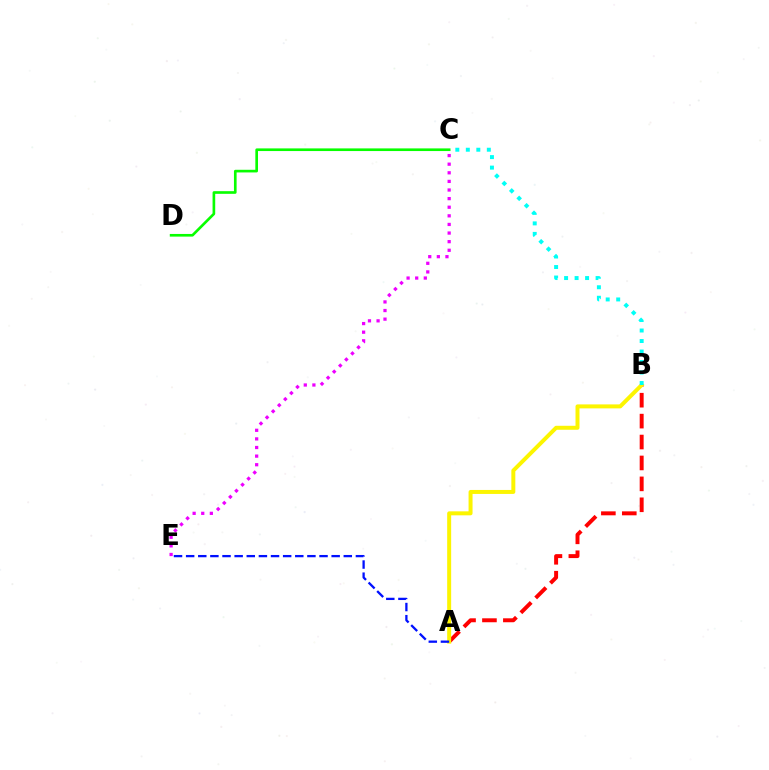{('C', 'E'): [{'color': '#ee00ff', 'line_style': 'dotted', 'thickness': 2.34}], ('C', 'D'): [{'color': '#08ff00', 'line_style': 'solid', 'thickness': 1.91}], ('A', 'B'): [{'color': '#ff0000', 'line_style': 'dashed', 'thickness': 2.84}, {'color': '#fcf500', 'line_style': 'solid', 'thickness': 2.87}], ('A', 'E'): [{'color': '#0010ff', 'line_style': 'dashed', 'thickness': 1.65}], ('B', 'C'): [{'color': '#00fff6', 'line_style': 'dotted', 'thickness': 2.85}]}